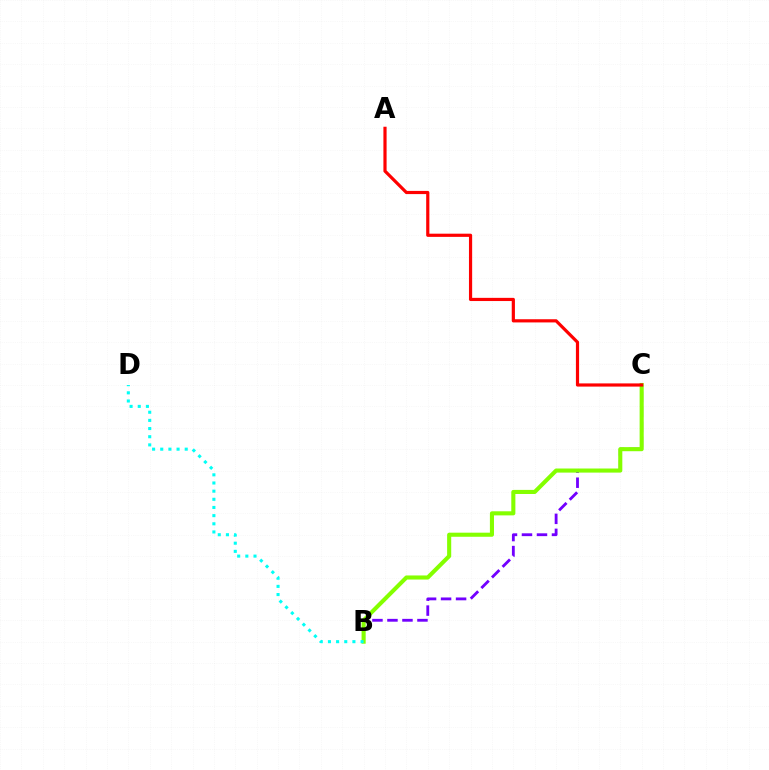{('B', 'C'): [{'color': '#7200ff', 'line_style': 'dashed', 'thickness': 2.04}, {'color': '#84ff00', 'line_style': 'solid', 'thickness': 2.94}], ('A', 'C'): [{'color': '#ff0000', 'line_style': 'solid', 'thickness': 2.29}], ('B', 'D'): [{'color': '#00fff6', 'line_style': 'dotted', 'thickness': 2.22}]}